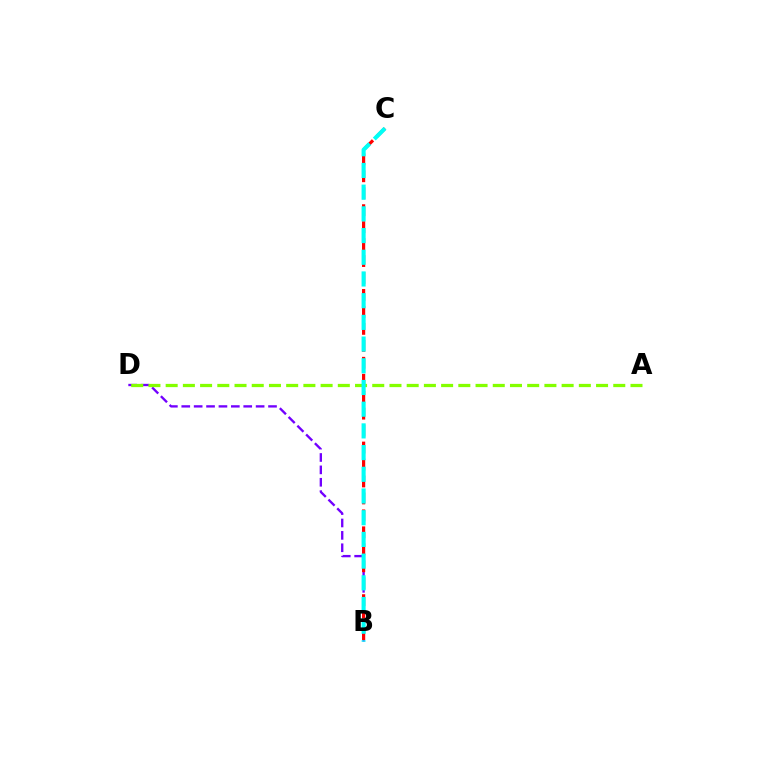{('B', 'D'): [{'color': '#7200ff', 'line_style': 'dashed', 'thickness': 1.68}], ('B', 'C'): [{'color': '#ff0000', 'line_style': 'dashed', 'thickness': 2.3}, {'color': '#00fff6', 'line_style': 'dashed', 'thickness': 2.95}], ('A', 'D'): [{'color': '#84ff00', 'line_style': 'dashed', 'thickness': 2.34}]}